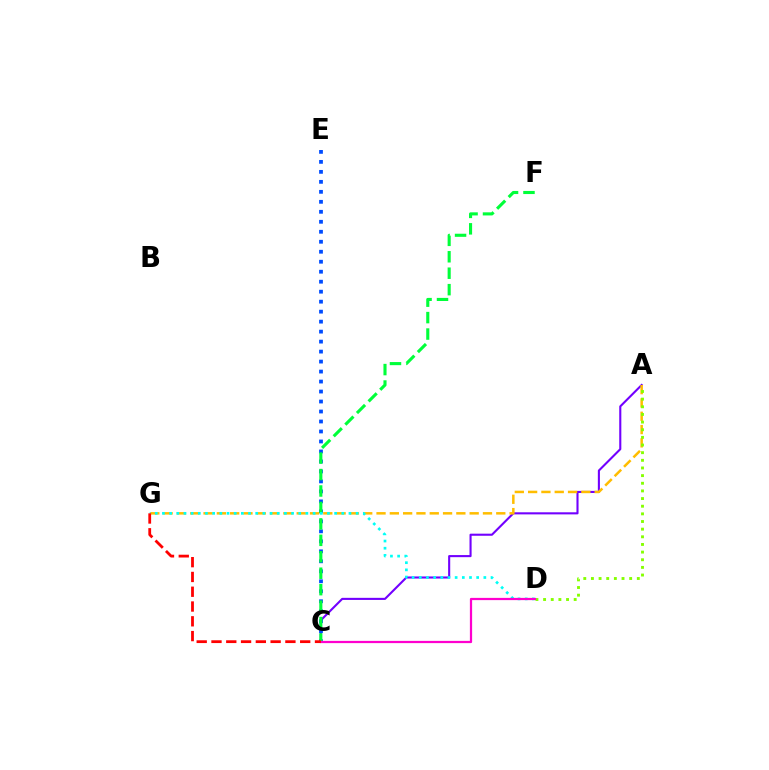{('A', 'C'): [{'color': '#7200ff', 'line_style': 'solid', 'thickness': 1.51}], ('A', 'G'): [{'color': '#ffbd00', 'line_style': 'dashed', 'thickness': 1.81}], ('C', 'E'): [{'color': '#004bff', 'line_style': 'dotted', 'thickness': 2.71}], ('C', 'F'): [{'color': '#00ff39', 'line_style': 'dashed', 'thickness': 2.23}], ('D', 'G'): [{'color': '#00fff6', 'line_style': 'dotted', 'thickness': 1.95}], ('A', 'D'): [{'color': '#84ff00', 'line_style': 'dotted', 'thickness': 2.08}], ('C', 'D'): [{'color': '#ff00cf', 'line_style': 'solid', 'thickness': 1.61}], ('C', 'G'): [{'color': '#ff0000', 'line_style': 'dashed', 'thickness': 2.01}]}